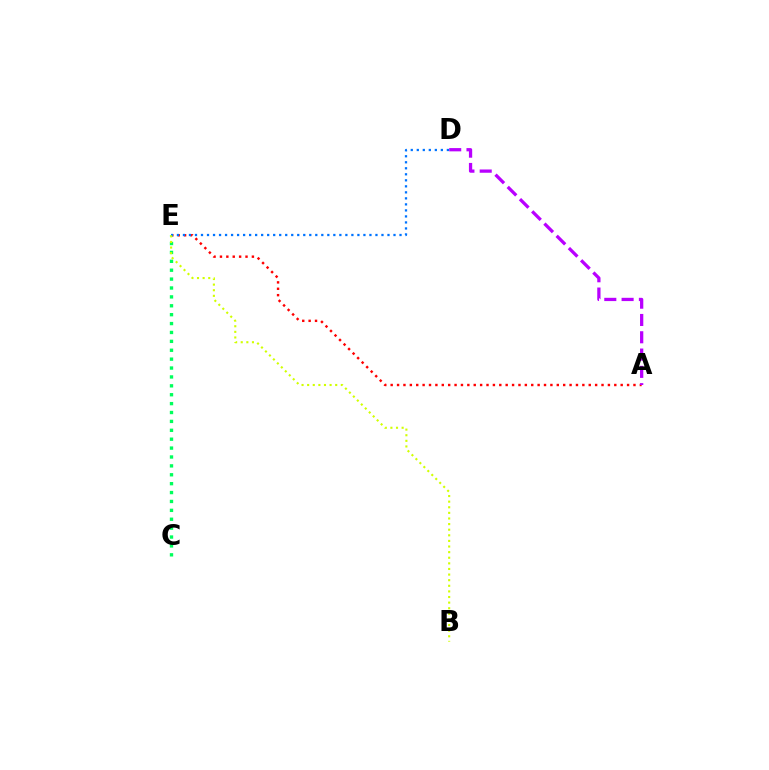{('A', 'E'): [{'color': '#ff0000', 'line_style': 'dotted', 'thickness': 1.74}], ('C', 'E'): [{'color': '#00ff5c', 'line_style': 'dotted', 'thickness': 2.42}], ('A', 'D'): [{'color': '#b900ff', 'line_style': 'dashed', 'thickness': 2.35}], ('D', 'E'): [{'color': '#0074ff', 'line_style': 'dotted', 'thickness': 1.63}], ('B', 'E'): [{'color': '#d1ff00', 'line_style': 'dotted', 'thickness': 1.52}]}